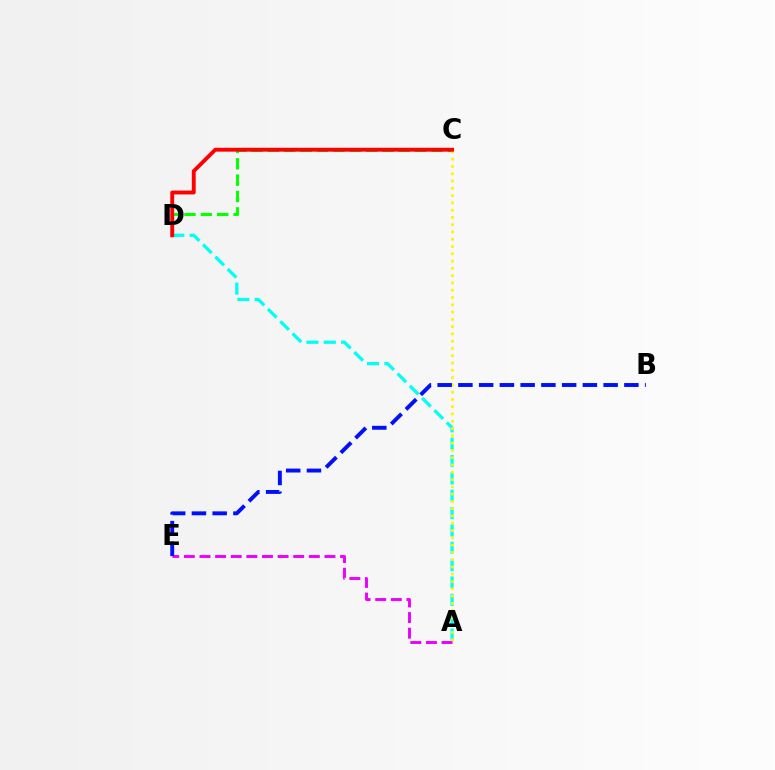{('A', 'E'): [{'color': '#ee00ff', 'line_style': 'dashed', 'thickness': 2.12}], ('C', 'D'): [{'color': '#08ff00', 'line_style': 'dashed', 'thickness': 2.22}, {'color': '#ff0000', 'line_style': 'solid', 'thickness': 2.79}], ('A', 'D'): [{'color': '#00fff6', 'line_style': 'dashed', 'thickness': 2.36}], ('A', 'C'): [{'color': '#fcf500', 'line_style': 'dotted', 'thickness': 1.98}], ('B', 'E'): [{'color': '#0010ff', 'line_style': 'dashed', 'thickness': 2.82}]}